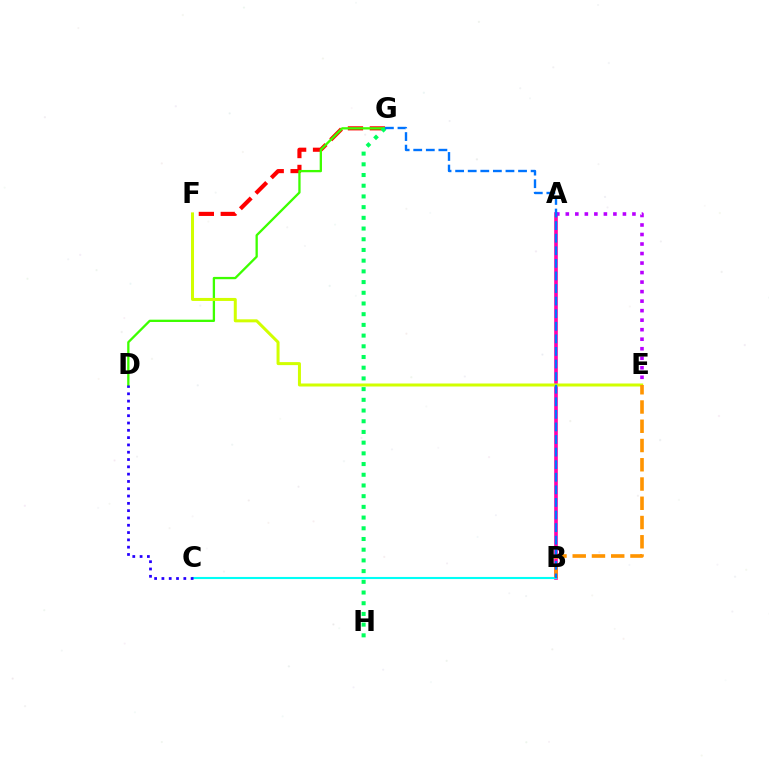{('A', 'B'): [{'color': '#ff00ac', 'line_style': 'solid', 'thickness': 2.61}], ('B', 'C'): [{'color': '#00fff6', 'line_style': 'solid', 'thickness': 1.52}], ('A', 'E'): [{'color': '#b900ff', 'line_style': 'dotted', 'thickness': 2.59}], ('F', 'G'): [{'color': '#ff0000', 'line_style': 'dashed', 'thickness': 2.97}], ('D', 'G'): [{'color': '#3dff00', 'line_style': 'solid', 'thickness': 1.66}], ('E', 'F'): [{'color': '#d1ff00', 'line_style': 'solid', 'thickness': 2.17}], ('C', 'D'): [{'color': '#2500ff', 'line_style': 'dotted', 'thickness': 1.98}], ('G', 'H'): [{'color': '#00ff5c', 'line_style': 'dotted', 'thickness': 2.91}], ('B', 'E'): [{'color': '#ff9400', 'line_style': 'dashed', 'thickness': 2.62}], ('B', 'G'): [{'color': '#0074ff', 'line_style': 'dashed', 'thickness': 1.71}]}